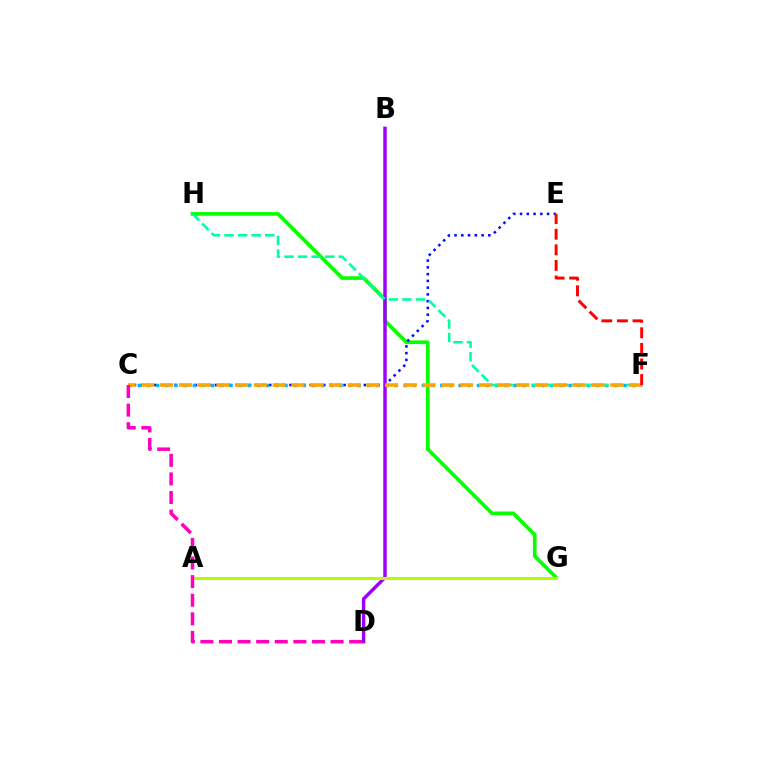{('G', 'H'): [{'color': '#08ff00', 'line_style': 'solid', 'thickness': 2.64}], ('C', 'E'): [{'color': '#0010ff', 'line_style': 'dotted', 'thickness': 1.84}], ('B', 'D'): [{'color': '#9b00ff', 'line_style': 'solid', 'thickness': 2.47}], ('C', 'F'): [{'color': '#00b5ff', 'line_style': 'dotted', 'thickness': 2.49}, {'color': '#ffa500', 'line_style': 'dashed', 'thickness': 2.55}], ('A', 'G'): [{'color': '#b3ff00', 'line_style': 'solid', 'thickness': 2.19}], ('F', 'H'): [{'color': '#00ff9d', 'line_style': 'dashed', 'thickness': 1.84}], ('C', 'D'): [{'color': '#ff00bd', 'line_style': 'dashed', 'thickness': 2.53}], ('E', 'F'): [{'color': '#ff0000', 'line_style': 'dashed', 'thickness': 2.12}]}